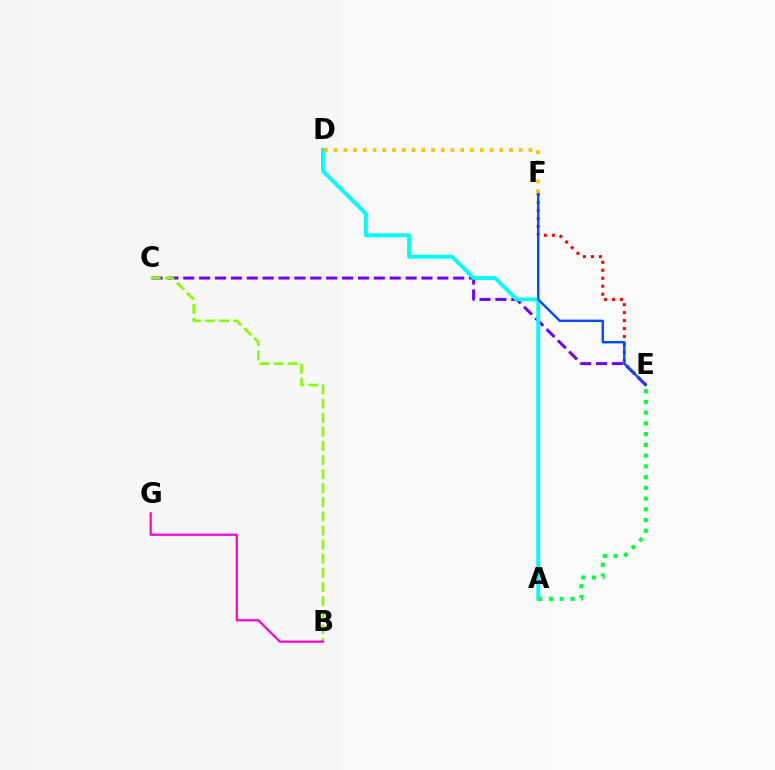{('C', 'E'): [{'color': '#7200ff', 'line_style': 'dashed', 'thickness': 2.16}], ('A', 'D'): [{'color': '#00fff6', 'line_style': 'solid', 'thickness': 2.78}], ('B', 'C'): [{'color': '#84ff00', 'line_style': 'dashed', 'thickness': 1.91}], ('E', 'F'): [{'color': '#ff0000', 'line_style': 'dotted', 'thickness': 2.17}, {'color': '#004bff', 'line_style': 'solid', 'thickness': 1.73}], ('D', 'F'): [{'color': '#ffbd00', 'line_style': 'dotted', 'thickness': 2.65}], ('B', 'G'): [{'color': '#ff00cf', 'line_style': 'solid', 'thickness': 1.61}], ('A', 'E'): [{'color': '#00ff39', 'line_style': 'dotted', 'thickness': 2.92}]}